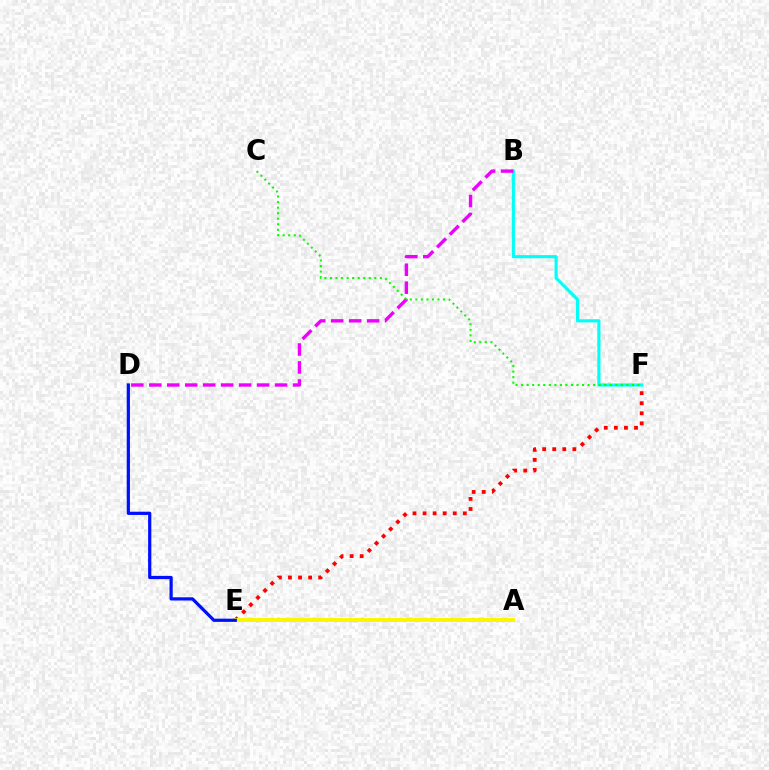{('E', 'F'): [{'color': '#ff0000', 'line_style': 'dotted', 'thickness': 2.74}], ('B', 'F'): [{'color': '#00fff6', 'line_style': 'solid', 'thickness': 2.25}], ('C', 'F'): [{'color': '#08ff00', 'line_style': 'dotted', 'thickness': 1.51}], ('A', 'E'): [{'color': '#fcf500', 'line_style': 'solid', 'thickness': 2.85}], ('D', 'E'): [{'color': '#0010ff', 'line_style': 'solid', 'thickness': 2.32}], ('B', 'D'): [{'color': '#ee00ff', 'line_style': 'dashed', 'thickness': 2.44}]}